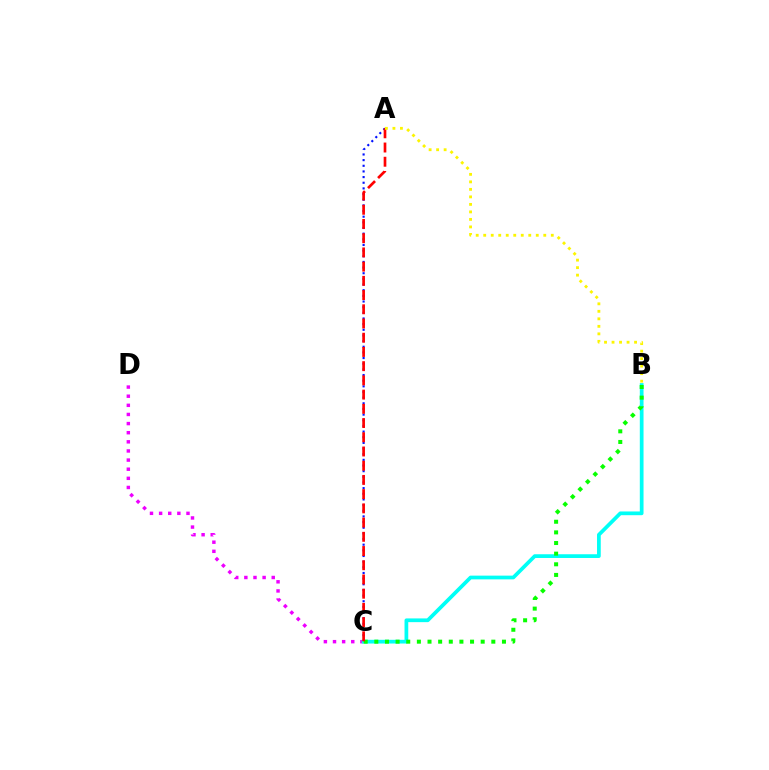{('C', 'D'): [{'color': '#ee00ff', 'line_style': 'dotted', 'thickness': 2.48}], ('A', 'C'): [{'color': '#0010ff', 'line_style': 'dotted', 'thickness': 1.54}, {'color': '#ff0000', 'line_style': 'dashed', 'thickness': 1.93}], ('B', 'C'): [{'color': '#00fff6', 'line_style': 'solid', 'thickness': 2.69}, {'color': '#08ff00', 'line_style': 'dotted', 'thickness': 2.89}], ('A', 'B'): [{'color': '#fcf500', 'line_style': 'dotted', 'thickness': 2.04}]}